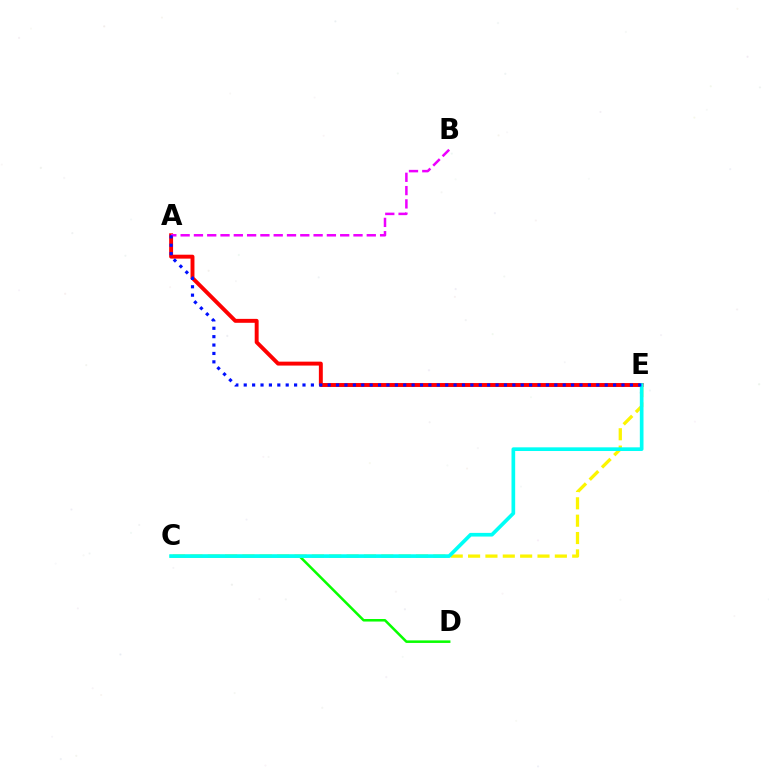{('C', 'D'): [{'color': '#08ff00', 'line_style': 'solid', 'thickness': 1.82}], ('A', 'E'): [{'color': '#ff0000', 'line_style': 'solid', 'thickness': 2.83}, {'color': '#0010ff', 'line_style': 'dotted', 'thickness': 2.28}], ('C', 'E'): [{'color': '#fcf500', 'line_style': 'dashed', 'thickness': 2.36}, {'color': '#00fff6', 'line_style': 'solid', 'thickness': 2.65}], ('A', 'B'): [{'color': '#ee00ff', 'line_style': 'dashed', 'thickness': 1.81}]}